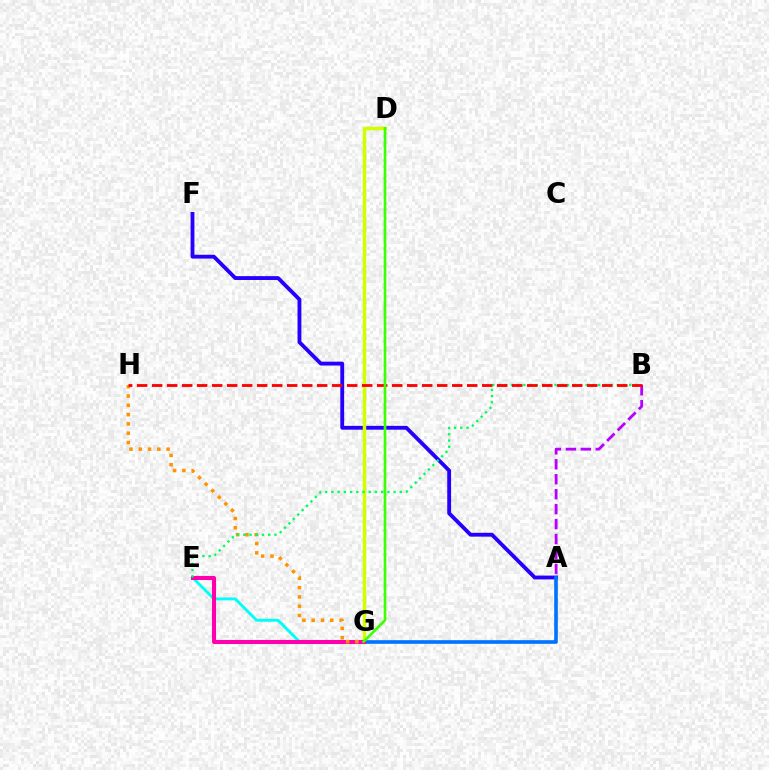{('E', 'G'): [{'color': '#00fff6', 'line_style': 'solid', 'thickness': 2.08}, {'color': '#ff00ac', 'line_style': 'solid', 'thickness': 2.93}], ('A', 'F'): [{'color': '#2500ff', 'line_style': 'solid', 'thickness': 2.77}], ('D', 'G'): [{'color': '#d1ff00', 'line_style': 'solid', 'thickness': 2.49}, {'color': '#3dff00', 'line_style': 'solid', 'thickness': 1.91}], ('A', 'G'): [{'color': '#0074ff', 'line_style': 'solid', 'thickness': 2.62}], ('G', 'H'): [{'color': '#ff9400', 'line_style': 'dotted', 'thickness': 2.52}], ('B', 'E'): [{'color': '#00ff5c', 'line_style': 'dotted', 'thickness': 1.69}], ('A', 'B'): [{'color': '#b900ff', 'line_style': 'dashed', 'thickness': 2.03}], ('B', 'H'): [{'color': '#ff0000', 'line_style': 'dashed', 'thickness': 2.04}]}